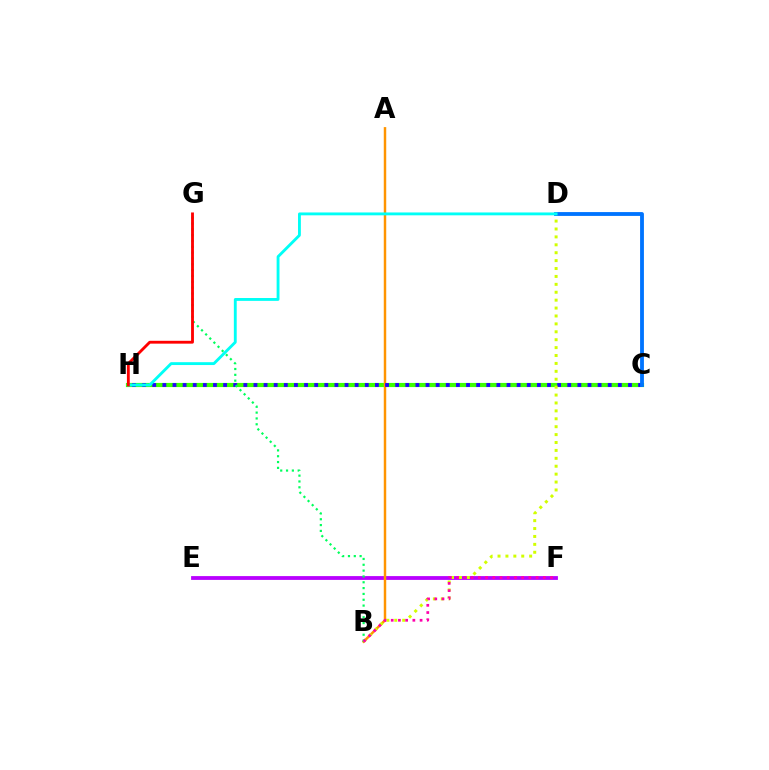{('C', 'H'): [{'color': '#3dff00', 'line_style': 'solid', 'thickness': 2.99}, {'color': '#2500ff', 'line_style': 'dotted', 'thickness': 2.75}], ('E', 'F'): [{'color': '#b900ff', 'line_style': 'solid', 'thickness': 2.74}], ('A', 'B'): [{'color': '#ff9400', 'line_style': 'solid', 'thickness': 1.77}], ('B', 'D'): [{'color': '#d1ff00', 'line_style': 'dotted', 'thickness': 2.15}], ('B', 'G'): [{'color': '#00ff5c', 'line_style': 'dotted', 'thickness': 1.58}], ('B', 'F'): [{'color': '#ff00ac', 'line_style': 'dotted', 'thickness': 1.96}], ('C', 'D'): [{'color': '#0074ff', 'line_style': 'solid', 'thickness': 2.76}], ('D', 'H'): [{'color': '#00fff6', 'line_style': 'solid', 'thickness': 2.06}], ('G', 'H'): [{'color': '#ff0000', 'line_style': 'solid', 'thickness': 2.05}]}